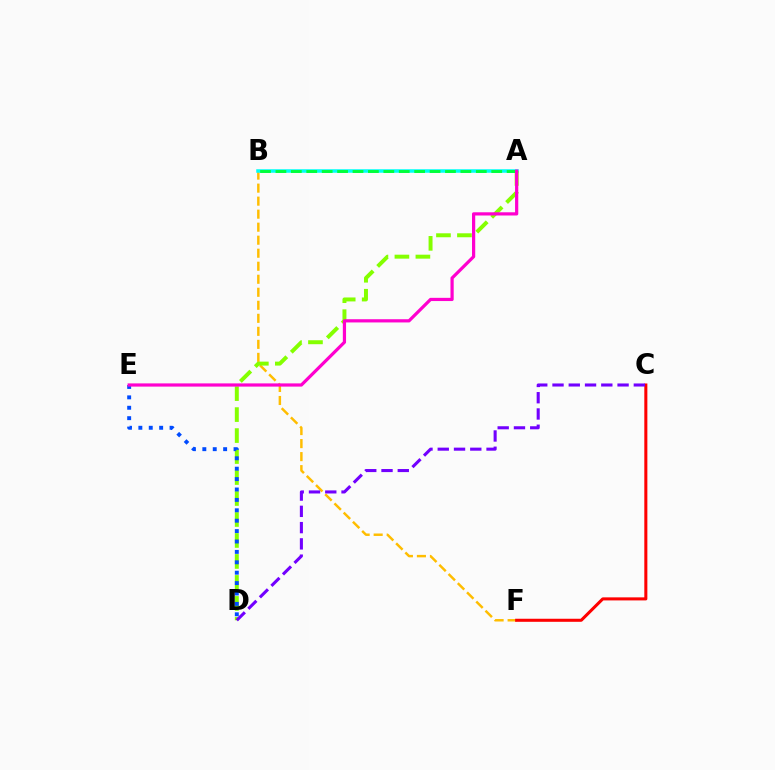{('B', 'F'): [{'color': '#ffbd00', 'line_style': 'dashed', 'thickness': 1.77}], ('A', 'B'): [{'color': '#00fff6', 'line_style': 'solid', 'thickness': 2.53}, {'color': '#00ff39', 'line_style': 'dashed', 'thickness': 2.09}], ('A', 'D'): [{'color': '#84ff00', 'line_style': 'dashed', 'thickness': 2.85}], ('C', 'F'): [{'color': '#ff0000', 'line_style': 'solid', 'thickness': 2.2}], ('C', 'D'): [{'color': '#7200ff', 'line_style': 'dashed', 'thickness': 2.21}], ('D', 'E'): [{'color': '#004bff', 'line_style': 'dotted', 'thickness': 2.83}], ('A', 'E'): [{'color': '#ff00cf', 'line_style': 'solid', 'thickness': 2.31}]}